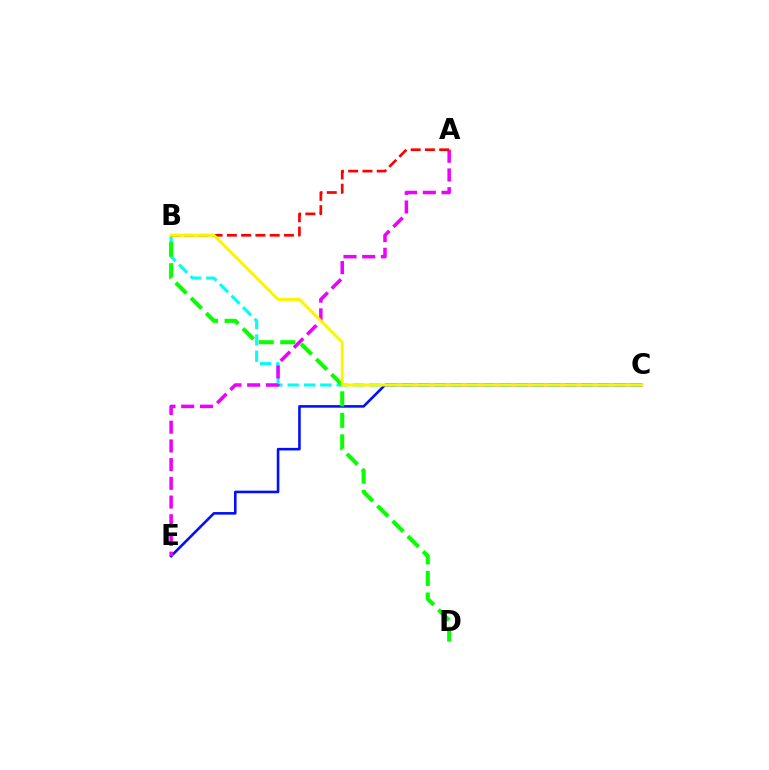{('B', 'C'): [{'color': '#00fff6', 'line_style': 'dashed', 'thickness': 2.22}, {'color': '#fcf500', 'line_style': 'solid', 'thickness': 2.13}], ('C', 'E'): [{'color': '#0010ff', 'line_style': 'solid', 'thickness': 1.87}], ('A', 'E'): [{'color': '#ee00ff', 'line_style': 'dashed', 'thickness': 2.54}], ('B', 'D'): [{'color': '#08ff00', 'line_style': 'dashed', 'thickness': 2.92}], ('A', 'B'): [{'color': '#ff0000', 'line_style': 'dashed', 'thickness': 1.94}]}